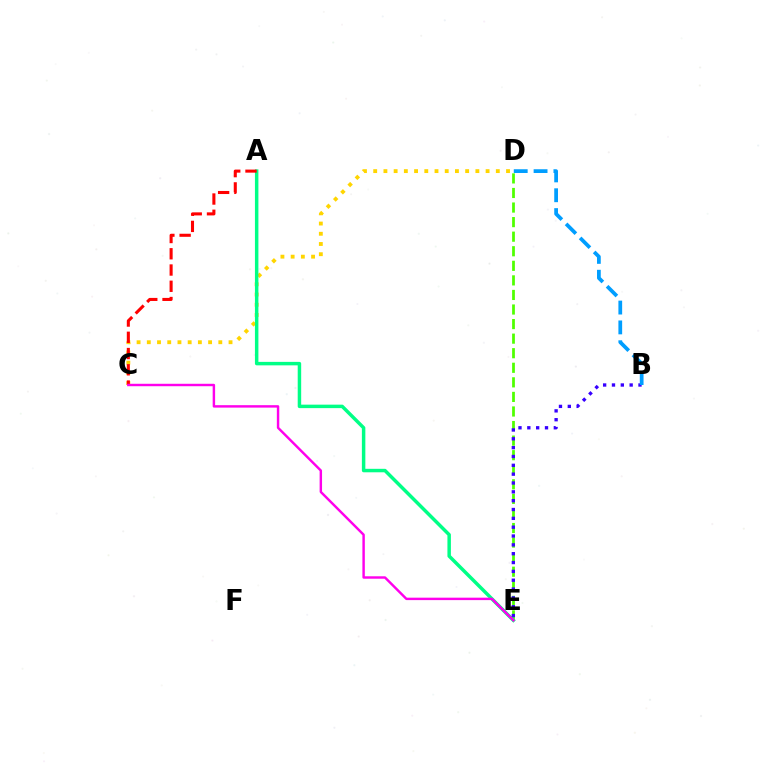{('D', 'E'): [{'color': '#4fff00', 'line_style': 'dashed', 'thickness': 1.98}], ('C', 'D'): [{'color': '#ffd500', 'line_style': 'dotted', 'thickness': 2.78}], ('A', 'E'): [{'color': '#00ff86', 'line_style': 'solid', 'thickness': 2.5}], ('B', 'E'): [{'color': '#3700ff', 'line_style': 'dotted', 'thickness': 2.4}], ('A', 'C'): [{'color': '#ff0000', 'line_style': 'dashed', 'thickness': 2.21}], ('C', 'E'): [{'color': '#ff00ed', 'line_style': 'solid', 'thickness': 1.75}], ('B', 'D'): [{'color': '#009eff', 'line_style': 'dashed', 'thickness': 2.7}]}